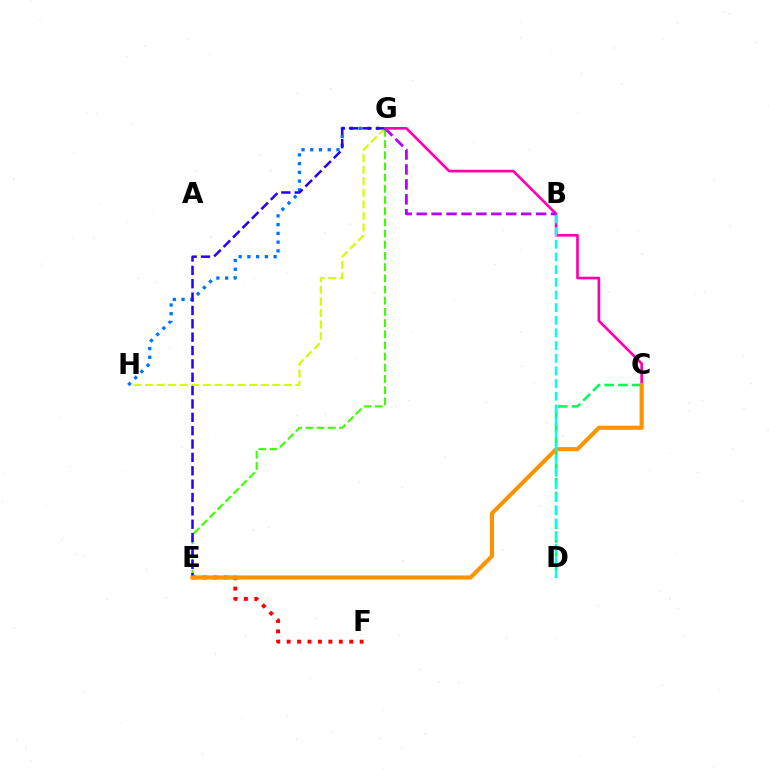{('G', 'H'): [{'color': '#d1ff00', 'line_style': 'dashed', 'thickness': 1.57}, {'color': '#0074ff', 'line_style': 'dotted', 'thickness': 2.37}], ('E', 'G'): [{'color': '#3dff00', 'line_style': 'dashed', 'thickness': 1.52}, {'color': '#2500ff', 'line_style': 'dashed', 'thickness': 1.82}], ('C', 'G'): [{'color': '#ff00ac', 'line_style': 'solid', 'thickness': 1.93}], ('C', 'D'): [{'color': '#00ff5c', 'line_style': 'dashed', 'thickness': 1.88}], ('E', 'F'): [{'color': '#ff0000', 'line_style': 'dotted', 'thickness': 2.83}], ('C', 'E'): [{'color': '#ff9400', 'line_style': 'solid', 'thickness': 2.99}], ('B', 'D'): [{'color': '#00fff6', 'line_style': 'dashed', 'thickness': 1.72}], ('B', 'G'): [{'color': '#b900ff', 'line_style': 'dashed', 'thickness': 2.03}]}